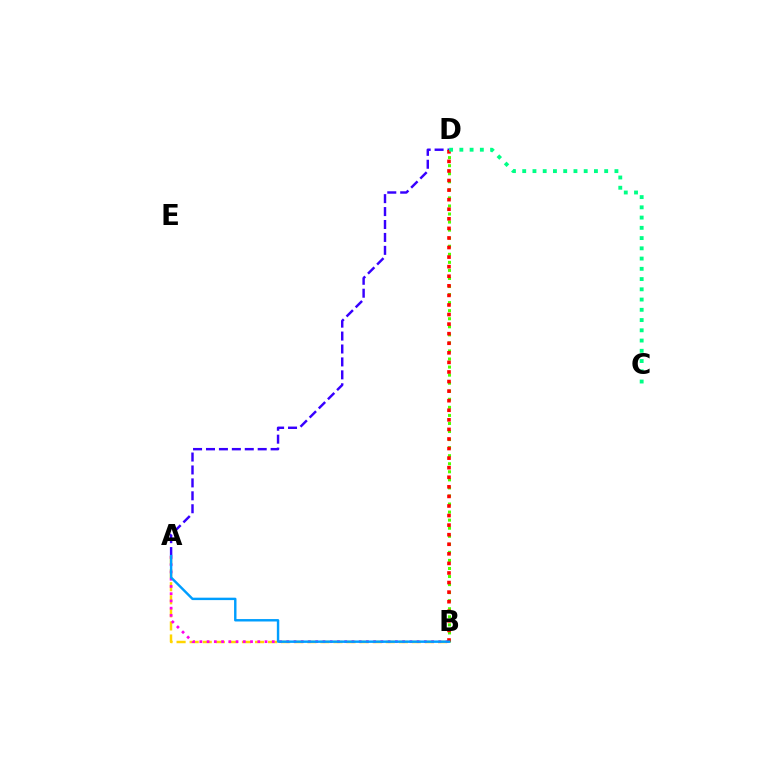{('A', 'D'): [{'color': '#3700ff', 'line_style': 'dashed', 'thickness': 1.76}], ('A', 'B'): [{'color': '#ffd500', 'line_style': 'dashed', 'thickness': 1.78}, {'color': '#ff00ed', 'line_style': 'dotted', 'thickness': 1.97}, {'color': '#009eff', 'line_style': 'solid', 'thickness': 1.75}], ('B', 'D'): [{'color': '#4fff00', 'line_style': 'dotted', 'thickness': 2.19}, {'color': '#ff0000', 'line_style': 'dotted', 'thickness': 2.6}], ('C', 'D'): [{'color': '#00ff86', 'line_style': 'dotted', 'thickness': 2.78}]}